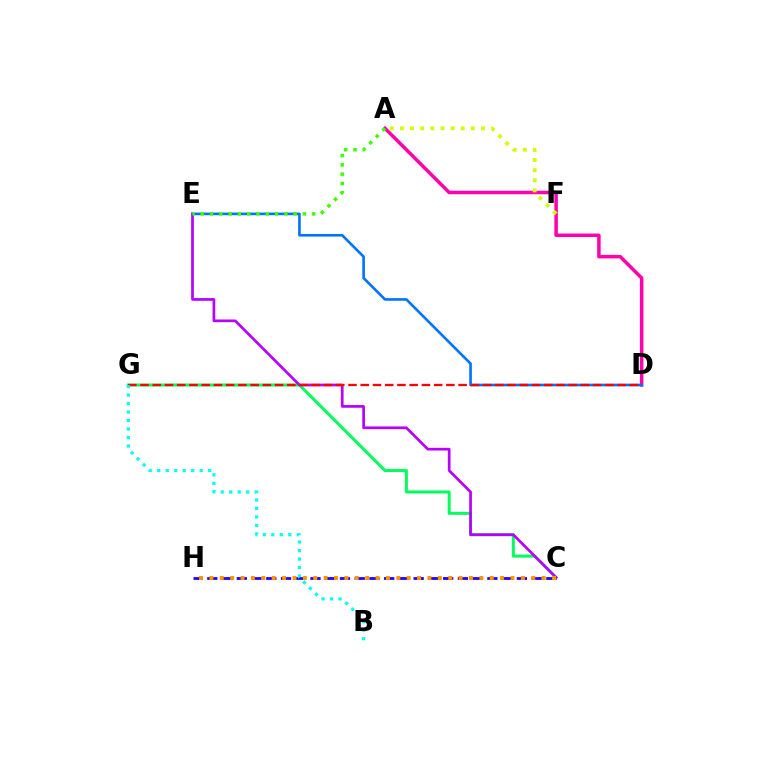{('C', 'H'): [{'color': '#2500ff', 'line_style': 'dashed', 'thickness': 2.0}, {'color': '#ff9400', 'line_style': 'dotted', 'thickness': 2.82}], ('C', 'G'): [{'color': '#00ff5c', 'line_style': 'solid', 'thickness': 2.15}], ('C', 'E'): [{'color': '#b900ff', 'line_style': 'solid', 'thickness': 1.95}], ('A', 'D'): [{'color': '#ff00ac', 'line_style': 'solid', 'thickness': 2.52}], ('D', 'E'): [{'color': '#0074ff', 'line_style': 'solid', 'thickness': 1.9}], ('A', 'E'): [{'color': '#3dff00', 'line_style': 'dotted', 'thickness': 2.52}], ('A', 'F'): [{'color': '#d1ff00', 'line_style': 'dotted', 'thickness': 2.75}], ('D', 'G'): [{'color': '#ff0000', 'line_style': 'dashed', 'thickness': 1.66}], ('B', 'G'): [{'color': '#00fff6', 'line_style': 'dotted', 'thickness': 2.31}]}